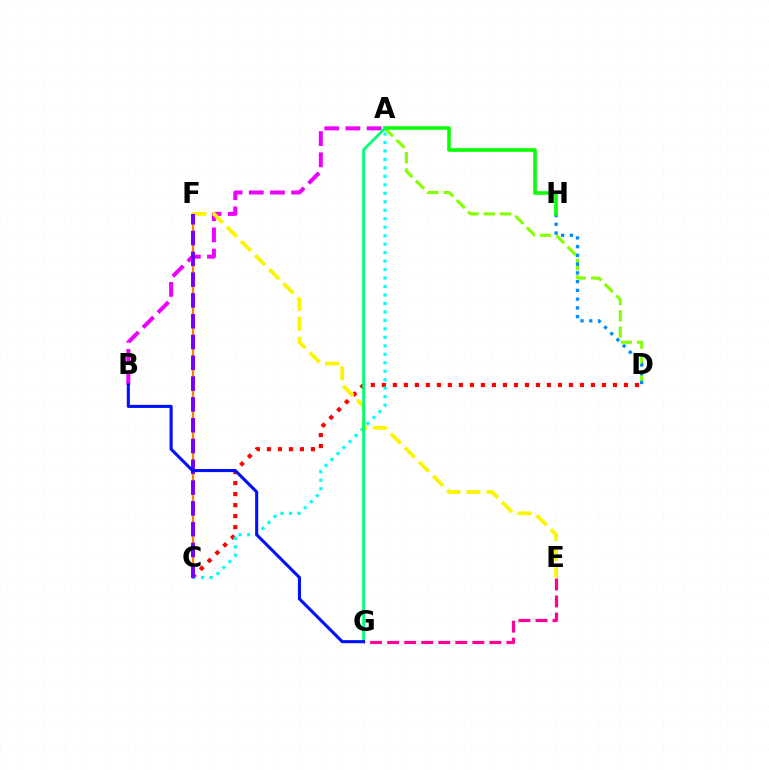{('A', 'B'): [{'color': '#ee00ff', 'line_style': 'dashed', 'thickness': 2.88}], ('A', 'D'): [{'color': '#84ff00', 'line_style': 'dashed', 'thickness': 2.21}], ('C', 'F'): [{'color': '#ff7c00', 'line_style': 'solid', 'thickness': 1.63}, {'color': '#7200ff', 'line_style': 'dashed', 'thickness': 2.82}], ('D', 'H'): [{'color': '#008cff', 'line_style': 'dotted', 'thickness': 2.38}], ('C', 'D'): [{'color': '#ff0000', 'line_style': 'dotted', 'thickness': 2.99}], ('A', 'H'): [{'color': '#08ff00', 'line_style': 'solid', 'thickness': 2.58}], ('A', 'C'): [{'color': '#00fff6', 'line_style': 'dotted', 'thickness': 2.3}], ('E', 'F'): [{'color': '#fcf500', 'line_style': 'dashed', 'thickness': 2.71}], ('A', 'G'): [{'color': '#00ff74', 'line_style': 'solid', 'thickness': 2.02}], ('E', 'G'): [{'color': '#ff0094', 'line_style': 'dashed', 'thickness': 2.31}], ('B', 'G'): [{'color': '#0010ff', 'line_style': 'solid', 'thickness': 2.21}]}